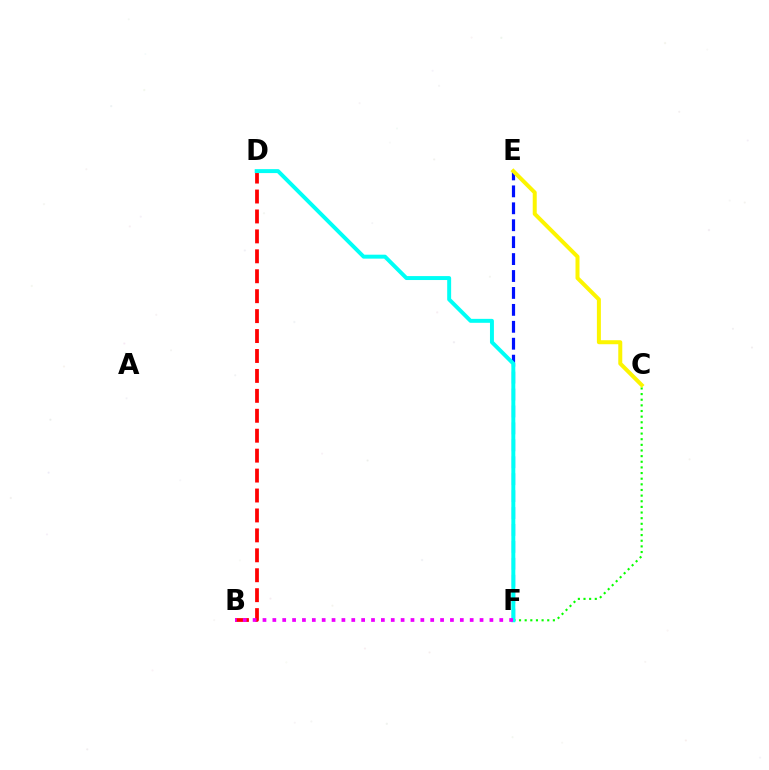{('B', 'D'): [{'color': '#ff0000', 'line_style': 'dashed', 'thickness': 2.71}], ('C', 'F'): [{'color': '#08ff00', 'line_style': 'dotted', 'thickness': 1.53}], ('E', 'F'): [{'color': '#0010ff', 'line_style': 'dashed', 'thickness': 2.3}], ('C', 'E'): [{'color': '#fcf500', 'line_style': 'solid', 'thickness': 2.87}], ('D', 'F'): [{'color': '#00fff6', 'line_style': 'solid', 'thickness': 2.84}], ('B', 'F'): [{'color': '#ee00ff', 'line_style': 'dotted', 'thickness': 2.68}]}